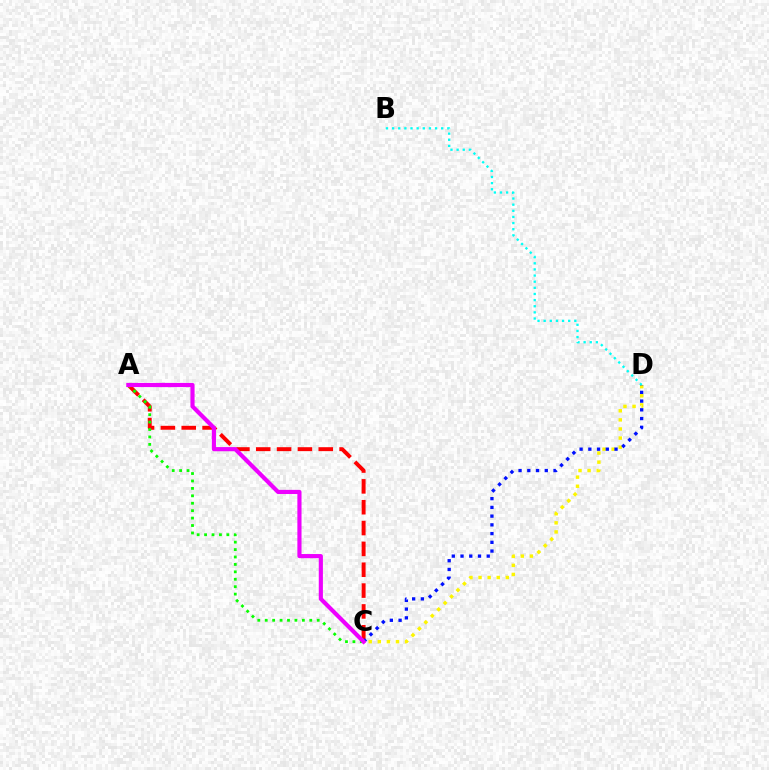{('A', 'C'): [{'color': '#ff0000', 'line_style': 'dashed', 'thickness': 2.83}, {'color': '#08ff00', 'line_style': 'dotted', 'thickness': 2.02}, {'color': '#ee00ff', 'line_style': 'solid', 'thickness': 2.99}], ('C', 'D'): [{'color': '#fcf500', 'line_style': 'dotted', 'thickness': 2.47}, {'color': '#0010ff', 'line_style': 'dotted', 'thickness': 2.37}], ('B', 'D'): [{'color': '#00fff6', 'line_style': 'dotted', 'thickness': 1.67}]}